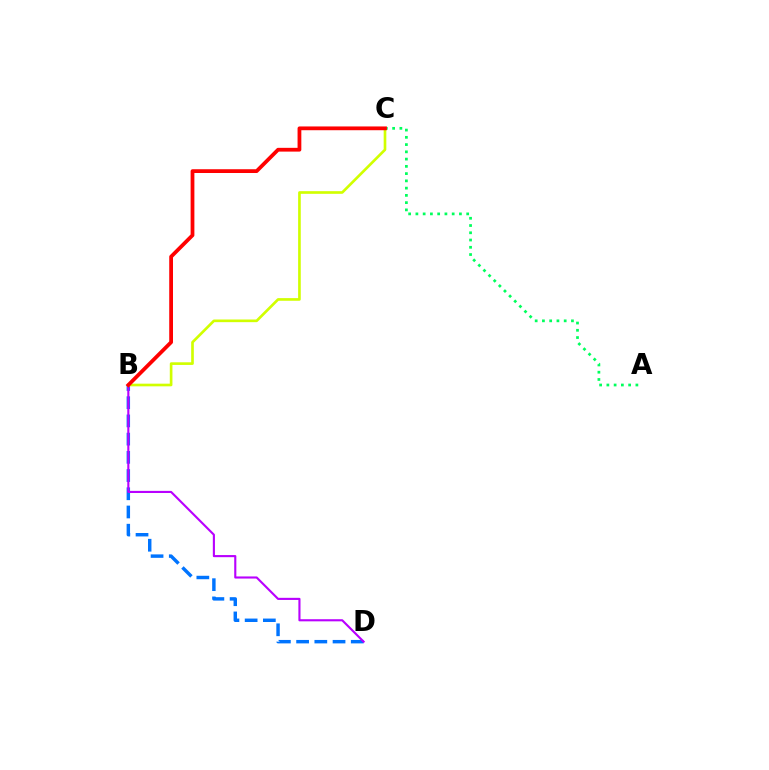{('B', 'D'): [{'color': '#0074ff', 'line_style': 'dashed', 'thickness': 2.47}, {'color': '#b900ff', 'line_style': 'solid', 'thickness': 1.53}], ('A', 'C'): [{'color': '#00ff5c', 'line_style': 'dotted', 'thickness': 1.97}], ('B', 'C'): [{'color': '#d1ff00', 'line_style': 'solid', 'thickness': 1.91}, {'color': '#ff0000', 'line_style': 'solid', 'thickness': 2.72}]}